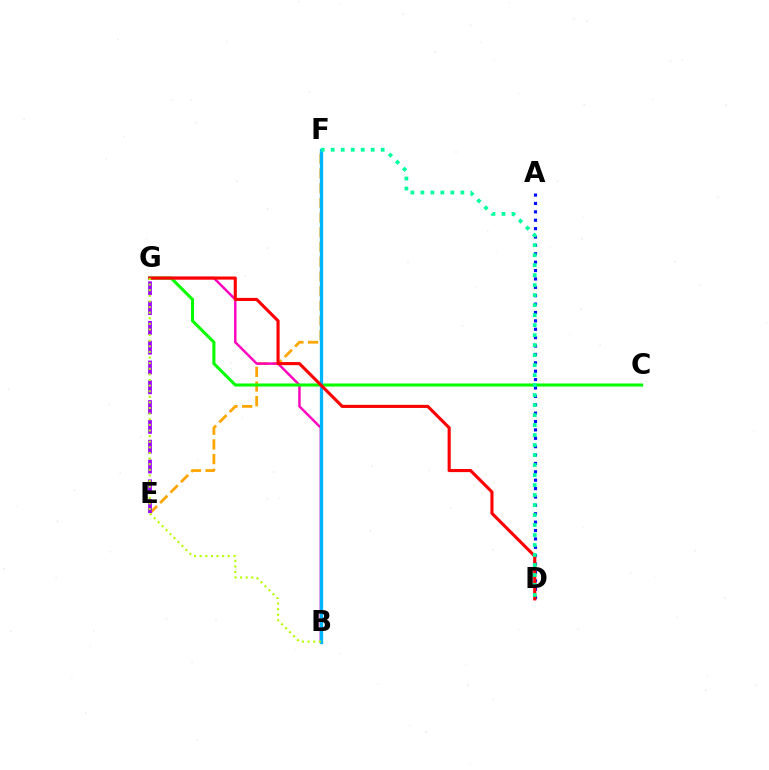{('E', 'F'): [{'color': '#ffa500', 'line_style': 'dashed', 'thickness': 2.0}], ('E', 'G'): [{'color': '#9b00ff', 'line_style': 'dashed', 'thickness': 2.69}], ('B', 'G'): [{'color': '#ff00bd', 'line_style': 'solid', 'thickness': 1.76}, {'color': '#b3ff00', 'line_style': 'dotted', 'thickness': 1.52}], ('C', 'G'): [{'color': '#08ff00', 'line_style': 'solid', 'thickness': 2.2}], ('B', 'F'): [{'color': '#00b5ff', 'line_style': 'solid', 'thickness': 2.37}], ('A', 'D'): [{'color': '#0010ff', 'line_style': 'dotted', 'thickness': 2.28}], ('D', 'G'): [{'color': '#ff0000', 'line_style': 'solid', 'thickness': 2.24}], ('D', 'F'): [{'color': '#00ff9d', 'line_style': 'dotted', 'thickness': 2.72}]}